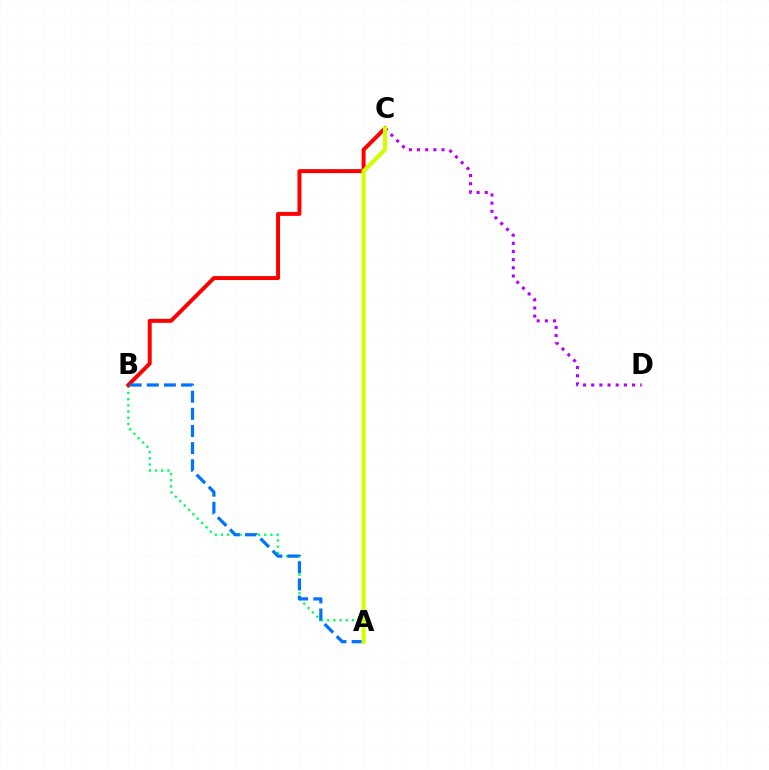{('A', 'B'): [{'color': '#00ff5c', 'line_style': 'dotted', 'thickness': 1.68}, {'color': '#0074ff', 'line_style': 'dashed', 'thickness': 2.33}], ('B', 'C'): [{'color': '#ff0000', 'line_style': 'solid', 'thickness': 2.86}], ('C', 'D'): [{'color': '#b900ff', 'line_style': 'dotted', 'thickness': 2.22}], ('A', 'C'): [{'color': '#d1ff00', 'line_style': 'solid', 'thickness': 2.95}]}